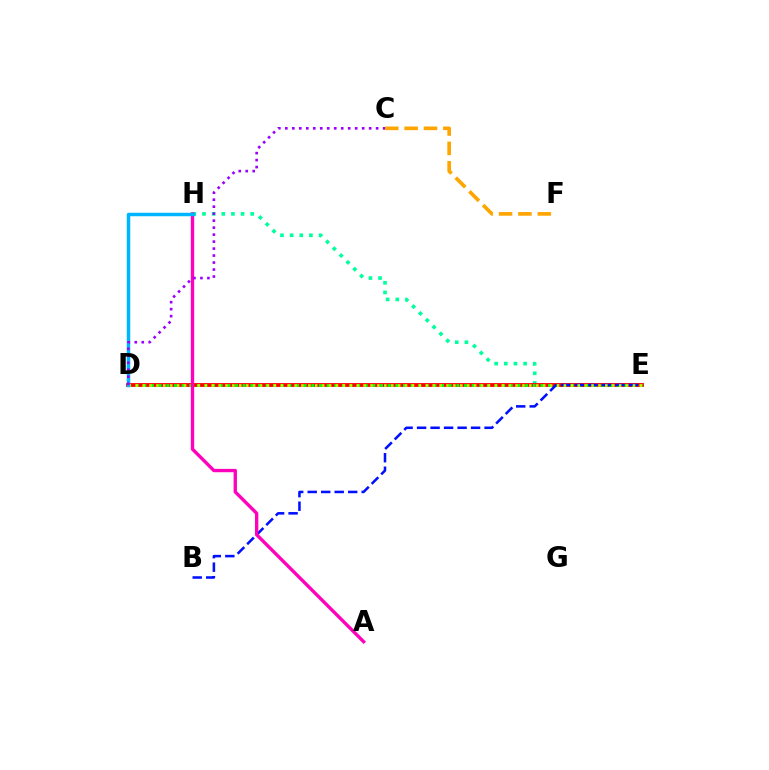{('E', 'H'): [{'color': '#00ff9d', 'line_style': 'dotted', 'thickness': 2.62}], ('D', 'E'): [{'color': '#ff0000', 'line_style': 'solid', 'thickness': 2.75}, {'color': '#08ff00', 'line_style': 'dotted', 'thickness': 2.07}, {'color': '#b3ff00', 'line_style': 'dotted', 'thickness': 1.88}], ('B', 'E'): [{'color': '#0010ff', 'line_style': 'dashed', 'thickness': 1.83}], ('A', 'H'): [{'color': '#ff00bd', 'line_style': 'solid', 'thickness': 2.41}], ('C', 'F'): [{'color': '#ffa500', 'line_style': 'dashed', 'thickness': 2.63}], ('D', 'H'): [{'color': '#00b5ff', 'line_style': 'solid', 'thickness': 2.51}], ('C', 'D'): [{'color': '#9b00ff', 'line_style': 'dotted', 'thickness': 1.9}]}